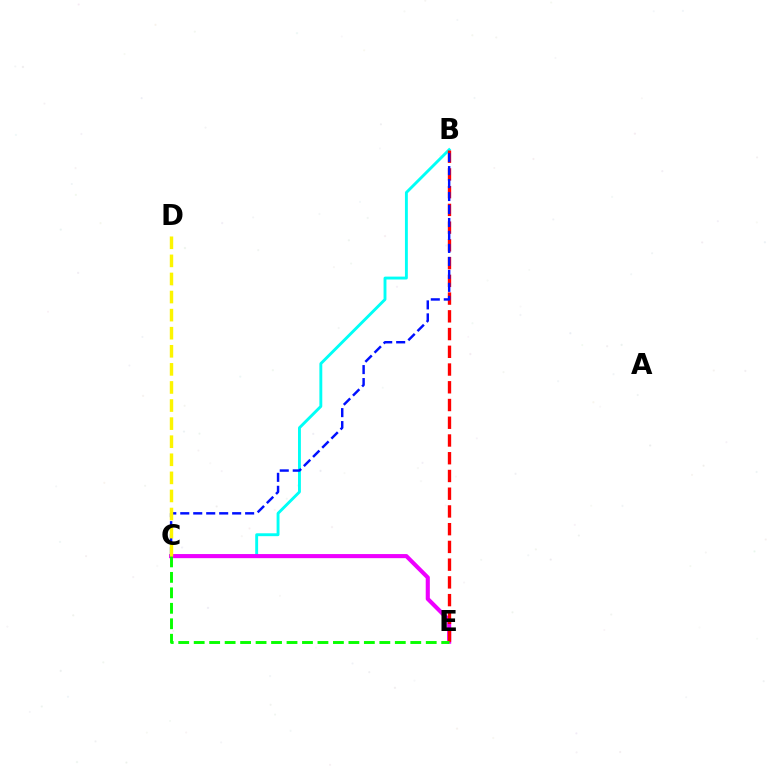{('B', 'C'): [{'color': '#00fff6', 'line_style': 'solid', 'thickness': 2.08}, {'color': '#0010ff', 'line_style': 'dashed', 'thickness': 1.76}], ('C', 'E'): [{'color': '#ee00ff', 'line_style': 'solid', 'thickness': 2.95}, {'color': '#08ff00', 'line_style': 'dashed', 'thickness': 2.1}], ('B', 'E'): [{'color': '#ff0000', 'line_style': 'dashed', 'thickness': 2.41}], ('C', 'D'): [{'color': '#fcf500', 'line_style': 'dashed', 'thickness': 2.46}]}